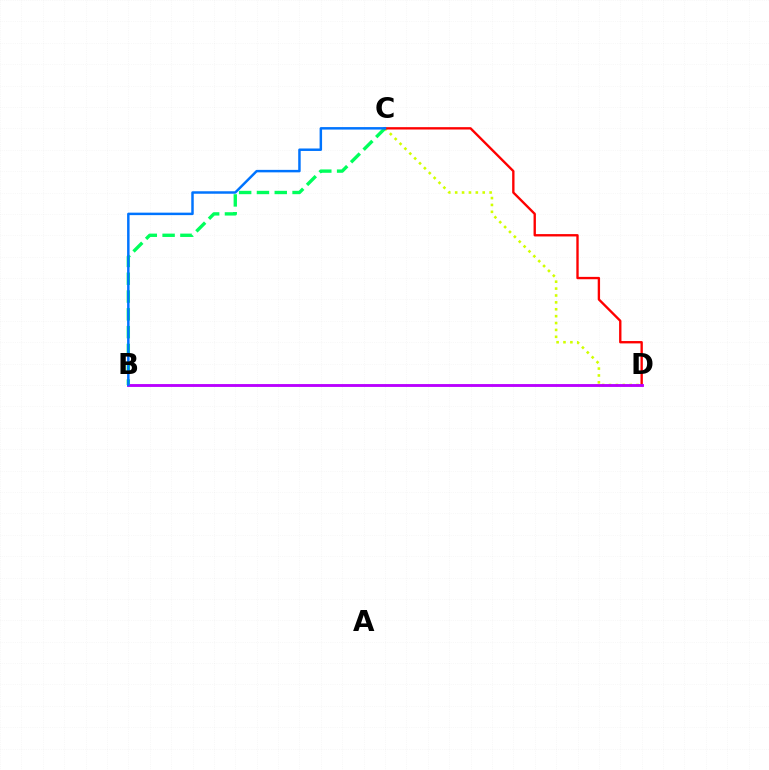{('C', 'D'): [{'color': '#d1ff00', 'line_style': 'dotted', 'thickness': 1.87}, {'color': '#ff0000', 'line_style': 'solid', 'thickness': 1.7}], ('B', 'C'): [{'color': '#00ff5c', 'line_style': 'dashed', 'thickness': 2.42}, {'color': '#0074ff', 'line_style': 'solid', 'thickness': 1.78}], ('B', 'D'): [{'color': '#b900ff', 'line_style': 'solid', 'thickness': 2.06}]}